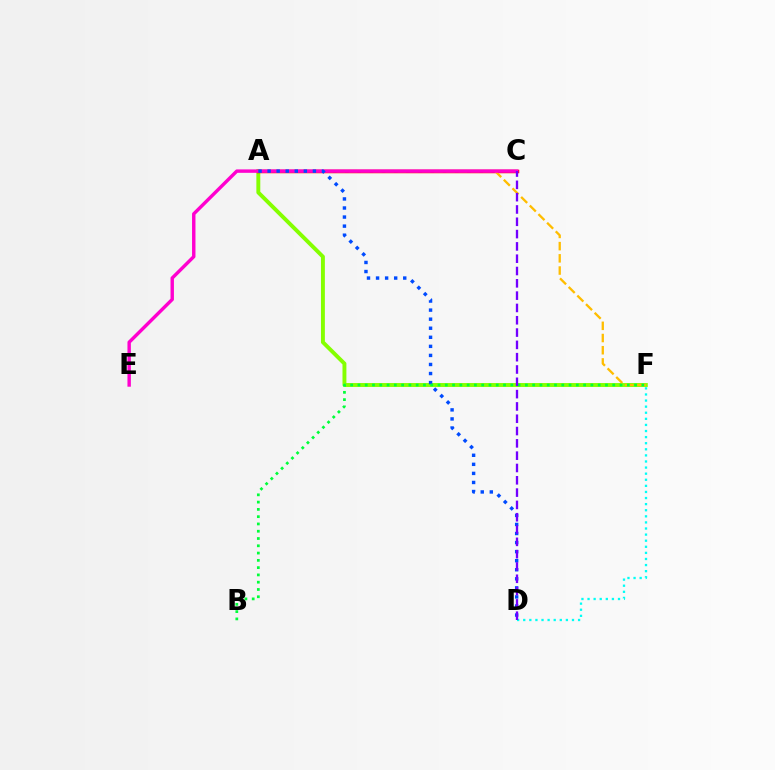{('A', 'F'): [{'color': '#84ff00', 'line_style': 'solid', 'thickness': 2.82}, {'color': '#ffbd00', 'line_style': 'dashed', 'thickness': 1.66}], ('A', 'C'): [{'color': '#ff0000', 'line_style': 'solid', 'thickness': 2.51}], ('C', 'E'): [{'color': '#ff00cf', 'line_style': 'solid', 'thickness': 2.46}], ('D', 'F'): [{'color': '#00fff6', 'line_style': 'dotted', 'thickness': 1.66}], ('A', 'D'): [{'color': '#004bff', 'line_style': 'dotted', 'thickness': 2.46}], ('B', 'F'): [{'color': '#00ff39', 'line_style': 'dotted', 'thickness': 1.98}], ('C', 'D'): [{'color': '#7200ff', 'line_style': 'dashed', 'thickness': 1.67}]}